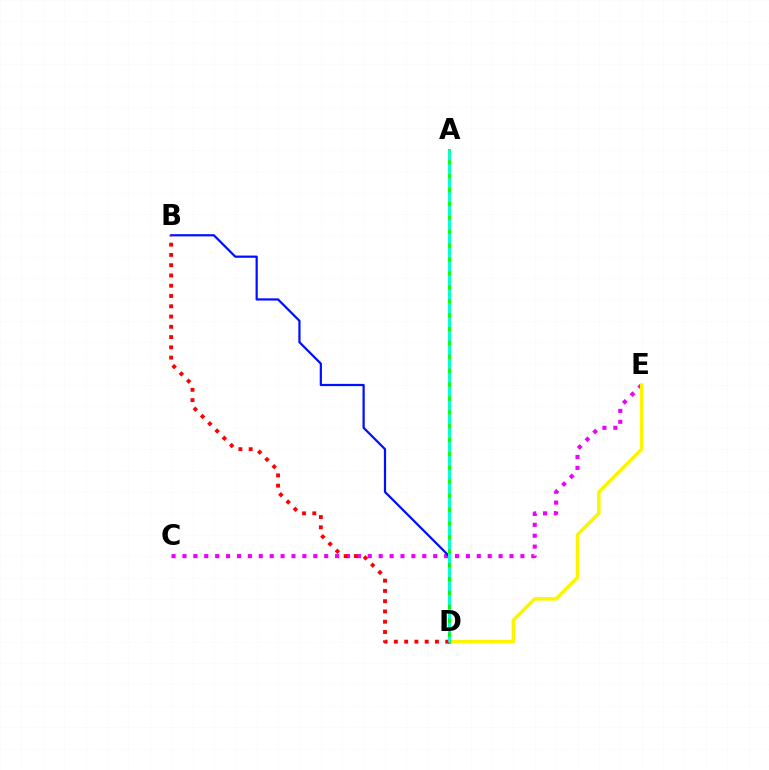{('C', 'E'): [{'color': '#ee00ff', 'line_style': 'dotted', 'thickness': 2.96}], ('D', 'E'): [{'color': '#fcf500', 'line_style': 'solid', 'thickness': 2.51}], ('B', 'D'): [{'color': '#0010ff', 'line_style': 'solid', 'thickness': 1.6}, {'color': '#ff0000', 'line_style': 'dotted', 'thickness': 2.79}], ('A', 'D'): [{'color': '#08ff00', 'line_style': 'solid', 'thickness': 2.06}, {'color': '#00fff6', 'line_style': 'dashed', 'thickness': 1.89}]}